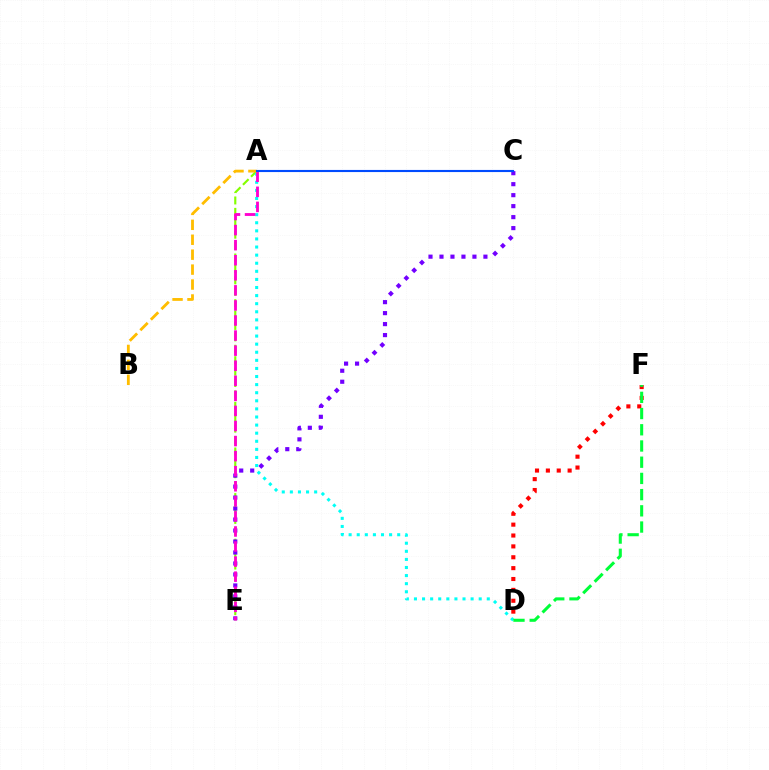{('A', 'E'): [{'color': '#84ff00', 'line_style': 'dashed', 'thickness': 1.55}, {'color': '#ff00cf', 'line_style': 'dashed', 'thickness': 2.05}], ('D', 'F'): [{'color': '#ff0000', 'line_style': 'dotted', 'thickness': 2.95}, {'color': '#00ff39', 'line_style': 'dashed', 'thickness': 2.2}], ('A', 'D'): [{'color': '#00fff6', 'line_style': 'dotted', 'thickness': 2.2}], ('C', 'E'): [{'color': '#7200ff', 'line_style': 'dotted', 'thickness': 2.98}], ('A', 'B'): [{'color': '#ffbd00', 'line_style': 'dashed', 'thickness': 2.03}], ('A', 'C'): [{'color': '#004bff', 'line_style': 'solid', 'thickness': 1.53}]}